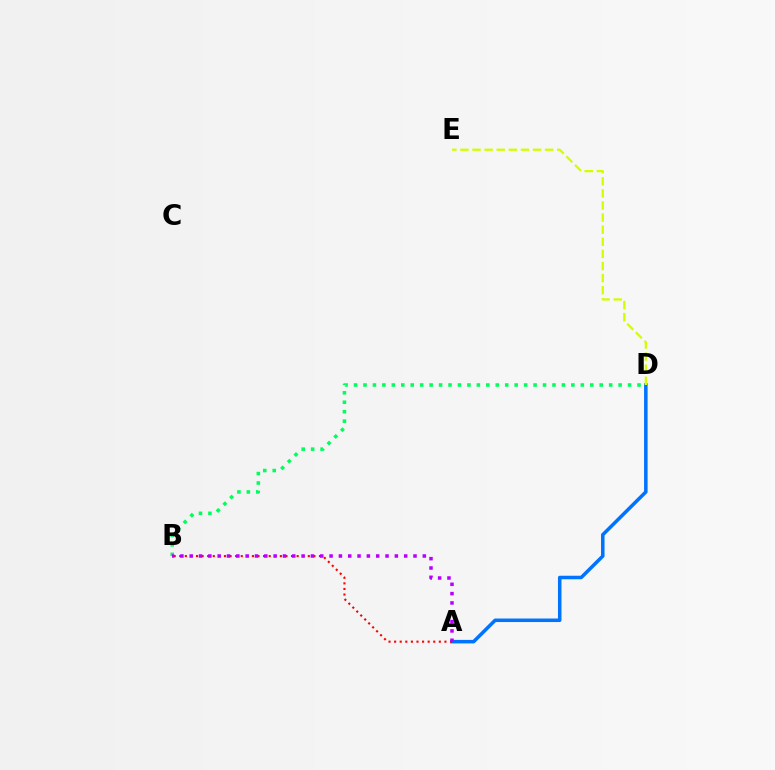{('B', 'D'): [{'color': '#00ff5c', 'line_style': 'dotted', 'thickness': 2.57}], ('A', 'D'): [{'color': '#0074ff', 'line_style': 'solid', 'thickness': 2.54}], ('A', 'B'): [{'color': '#ff0000', 'line_style': 'dotted', 'thickness': 1.52}, {'color': '#b900ff', 'line_style': 'dotted', 'thickness': 2.53}], ('D', 'E'): [{'color': '#d1ff00', 'line_style': 'dashed', 'thickness': 1.64}]}